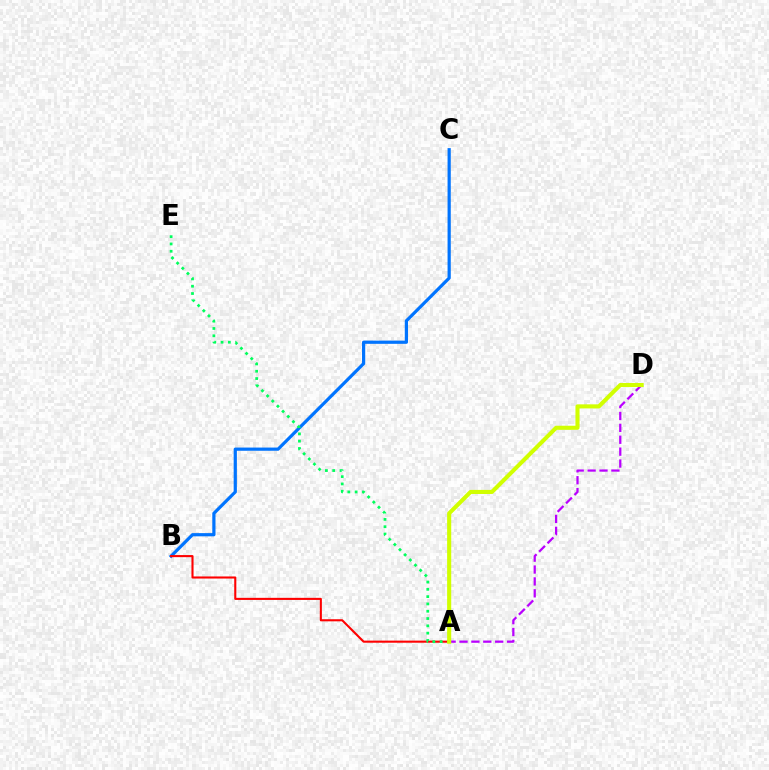{('B', 'C'): [{'color': '#0074ff', 'line_style': 'solid', 'thickness': 2.31}], ('A', 'B'): [{'color': '#ff0000', 'line_style': 'solid', 'thickness': 1.51}], ('A', 'D'): [{'color': '#b900ff', 'line_style': 'dashed', 'thickness': 1.62}, {'color': '#d1ff00', 'line_style': 'solid', 'thickness': 2.95}], ('A', 'E'): [{'color': '#00ff5c', 'line_style': 'dotted', 'thickness': 1.98}]}